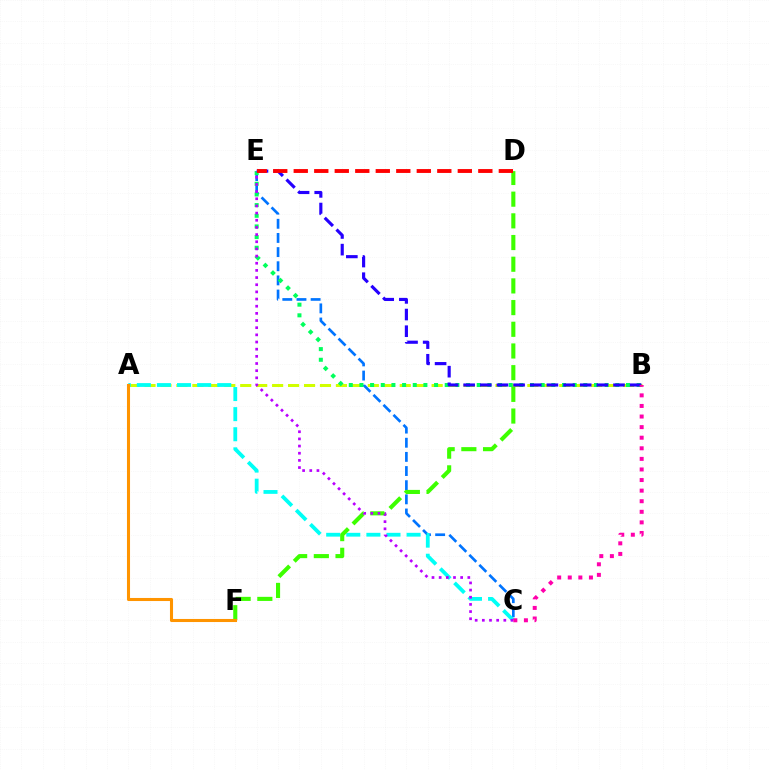{('A', 'B'): [{'color': '#d1ff00', 'line_style': 'dashed', 'thickness': 2.17}], ('C', 'E'): [{'color': '#0074ff', 'line_style': 'dashed', 'thickness': 1.92}, {'color': '#b900ff', 'line_style': 'dotted', 'thickness': 1.95}], ('A', 'C'): [{'color': '#00fff6', 'line_style': 'dashed', 'thickness': 2.73}], ('D', 'F'): [{'color': '#3dff00', 'line_style': 'dashed', 'thickness': 2.95}], ('B', 'E'): [{'color': '#00ff5c', 'line_style': 'dotted', 'thickness': 2.9}, {'color': '#2500ff', 'line_style': 'dashed', 'thickness': 2.26}], ('B', 'C'): [{'color': '#ff00ac', 'line_style': 'dotted', 'thickness': 2.88}], ('A', 'F'): [{'color': '#ff9400', 'line_style': 'solid', 'thickness': 2.21}], ('D', 'E'): [{'color': '#ff0000', 'line_style': 'dashed', 'thickness': 2.79}]}